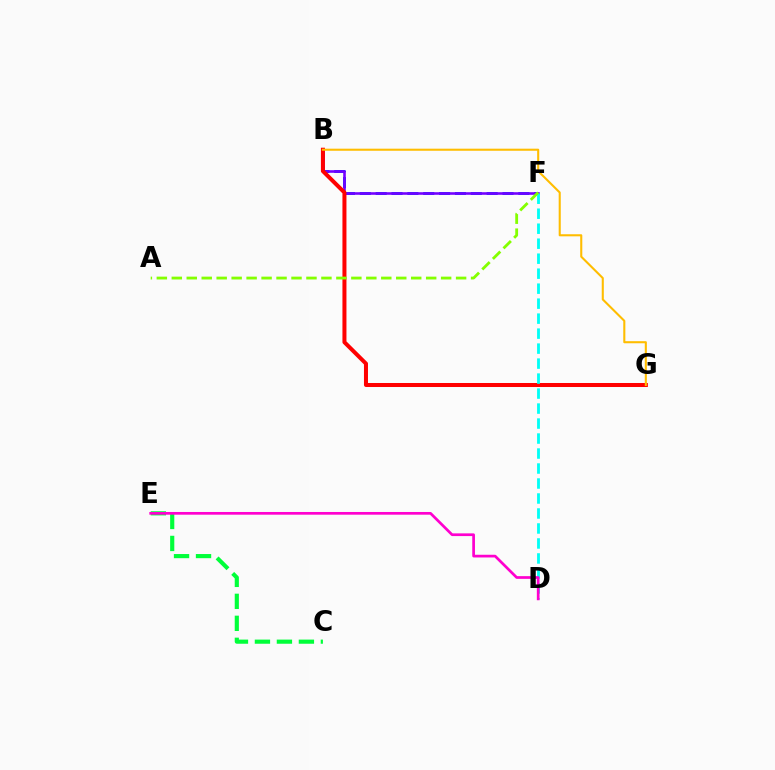{('C', 'E'): [{'color': '#00ff39', 'line_style': 'dashed', 'thickness': 2.99}], ('B', 'F'): [{'color': '#004bff', 'line_style': 'dashed', 'thickness': 2.15}, {'color': '#7200ff', 'line_style': 'solid', 'thickness': 1.86}], ('B', 'G'): [{'color': '#ff0000', 'line_style': 'solid', 'thickness': 2.89}, {'color': '#ffbd00', 'line_style': 'solid', 'thickness': 1.5}], ('D', 'F'): [{'color': '#00fff6', 'line_style': 'dashed', 'thickness': 2.04}], ('D', 'E'): [{'color': '#ff00cf', 'line_style': 'solid', 'thickness': 1.95}], ('A', 'F'): [{'color': '#84ff00', 'line_style': 'dashed', 'thickness': 2.03}]}